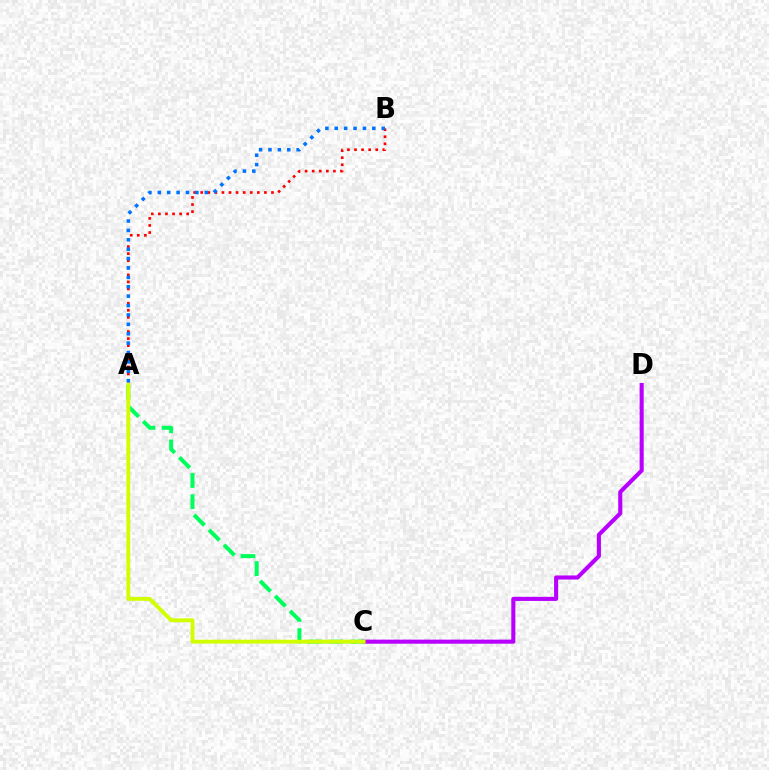{('A', 'B'): [{'color': '#ff0000', 'line_style': 'dotted', 'thickness': 1.92}, {'color': '#0074ff', 'line_style': 'dotted', 'thickness': 2.55}], ('C', 'D'): [{'color': '#b900ff', 'line_style': 'solid', 'thickness': 2.94}], ('A', 'C'): [{'color': '#00ff5c', 'line_style': 'dashed', 'thickness': 2.88}, {'color': '#d1ff00', 'line_style': 'solid', 'thickness': 2.78}]}